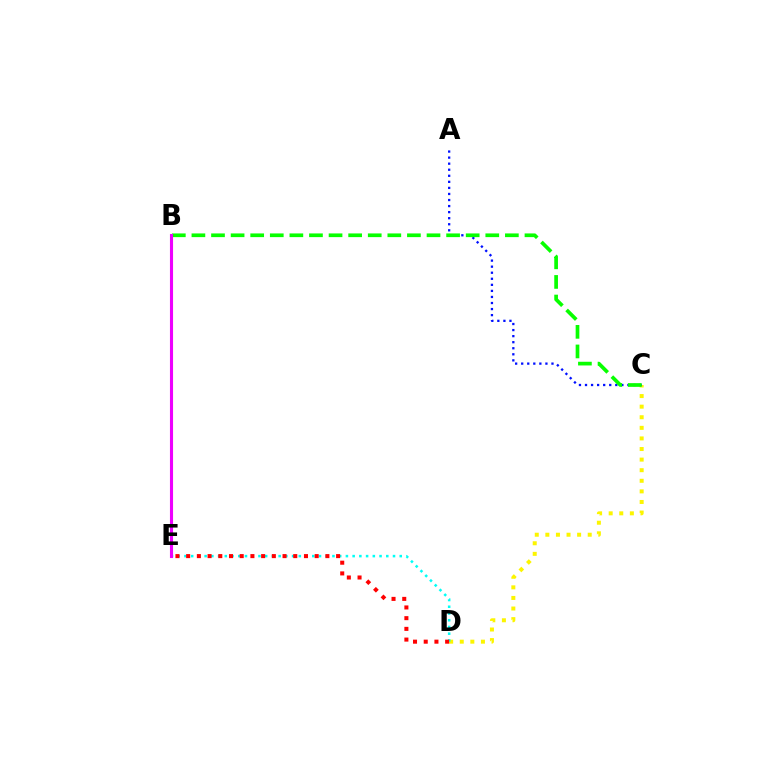{('C', 'D'): [{'color': '#fcf500', 'line_style': 'dotted', 'thickness': 2.88}], ('A', 'C'): [{'color': '#0010ff', 'line_style': 'dotted', 'thickness': 1.65}], ('D', 'E'): [{'color': '#00fff6', 'line_style': 'dotted', 'thickness': 1.83}, {'color': '#ff0000', 'line_style': 'dotted', 'thickness': 2.91}], ('B', 'C'): [{'color': '#08ff00', 'line_style': 'dashed', 'thickness': 2.66}], ('B', 'E'): [{'color': '#ee00ff', 'line_style': 'solid', 'thickness': 2.23}]}